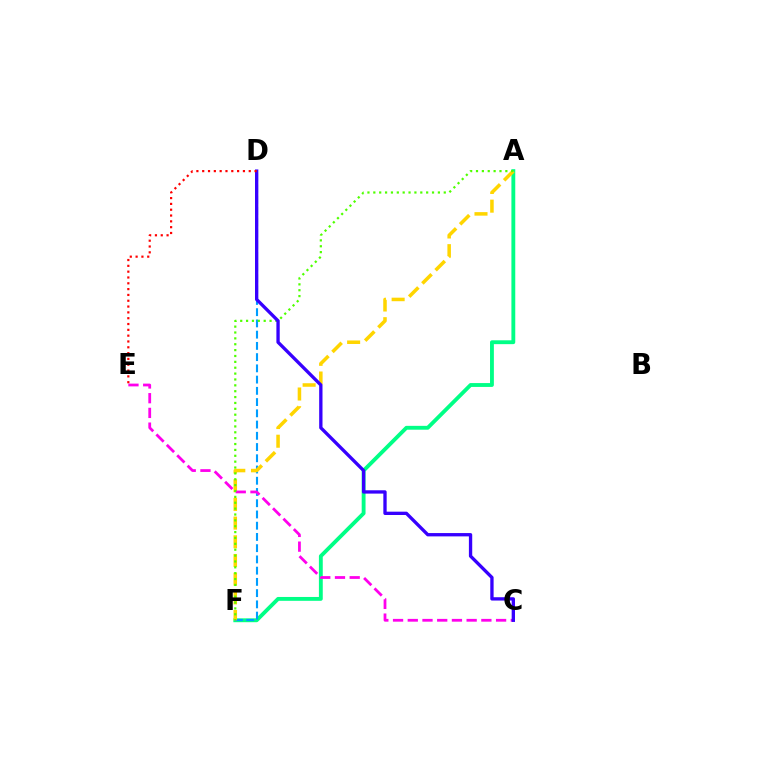{('A', 'F'): [{'color': '#00ff86', 'line_style': 'solid', 'thickness': 2.77}, {'color': '#ffd500', 'line_style': 'dashed', 'thickness': 2.54}, {'color': '#4fff00', 'line_style': 'dotted', 'thickness': 1.59}], ('D', 'F'): [{'color': '#009eff', 'line_style': 'dashed', 'thickness': 1.53}], ('C', 'E'): [{'color': '#ff00ed', 'line_style': 'dashed', 'thickness': 2.0}], ('C', 'D'): [{'color': '#3700ff', 'line_style': 'solid', 'thickness': 2.39}], ('D', 'E'): [{'color': '#ff0000', 'line_style': 'dotted', 'thickness': 1.58}]}